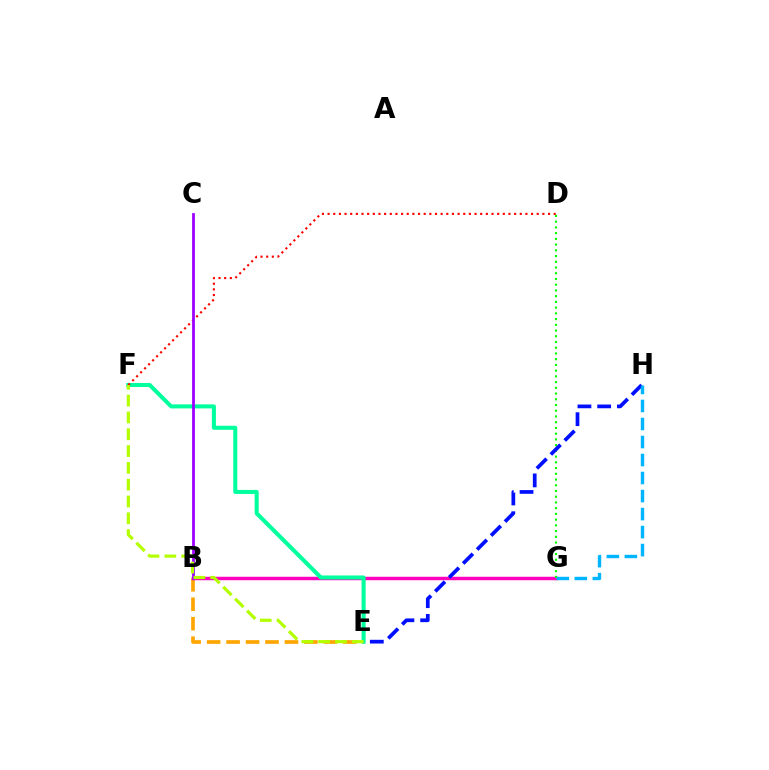{('B', 'E'): [{'color': '#ffa500', 'line_style': 'dashed', 'thickness': 2.64}], ('B', 'G'): [{'color': '#ff00bd', 'line_style': 'solid', 'thickness': 2.5}], ('D', 'G'): [{'color': '#08ff00', 'line_style': 'dotted', 'thickness': 1.56}], ('E', 'H'): [{'color': '#0010ff', 'line_style': 'dashed', 'thickness': 2.68}], ('G', 'H'): [{'color': '#00b5ff', 'line_style': 'dashed', 'thickness': 2.45}], ('E', 'F'): [{'color': '#00ff9d', 'line_style': 'solid', 'thickness': 2.91}, {'color': '#b3ff00', 'line_style': 'dashed', 'thickness': 2.28}], ('D', 'F'): [{'color': '#ff0000', 'line_style': 'dotted', 'thickness': 1.54}], ('B', 'C'): [{'color': '#9b00ff', 'line_style': 'solid', 'thickness': 2.0}]}